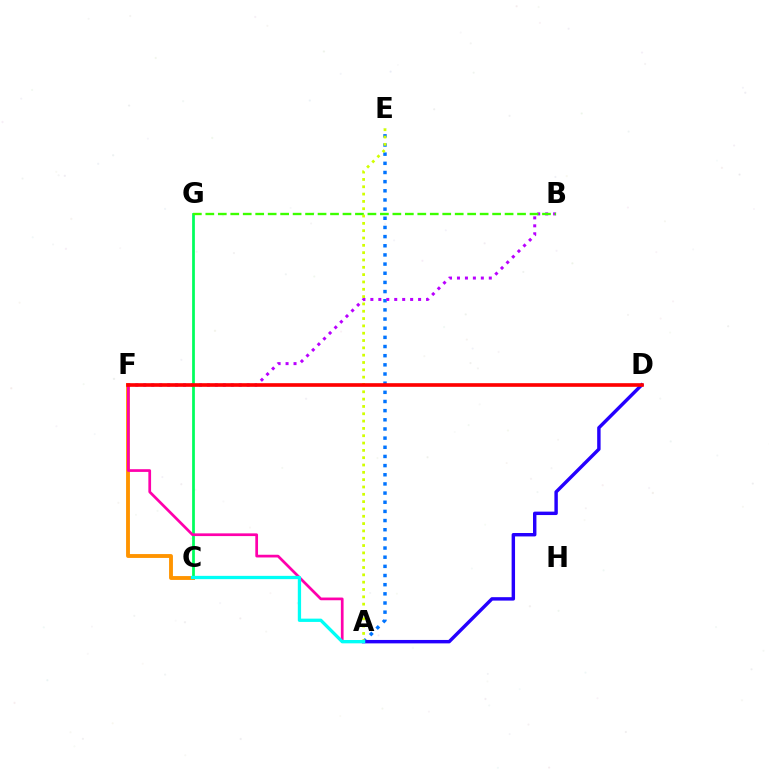{('A', 'E'): [{'color': '#0074ff', 'line_style': 'dotted', 'thickness': 2.49}, {'color': '#d1ff00', 'line_style': 'dotted', 'thickness': 1.99}], ('A', 'D'): [{'color': '#2500ff', 'line_style': 'solid', 'thickness': 2.47}], ('B', 'F'): [{'color': '#b900ff', 'line_style': 'dotted', 'thickness': 2.16}], ('C', 'G'): [{'color': '#00ff5c', 'line_style': 'solid', 'thickness': 1.98}], ('B', 'G'): [{'color': '#3dff00', 'line_style': 'dashed', 'thickness': 1.69}], ('C', 'F'): [{'color': '#ff9400', 'line_style': 'solid', 'thickness': 2.78}], ('A', 'F'): [{'color': '#ff00ac', 'line_style': 'solid', 'thickness': 1.96}], ('D', 'F'): [{'color': '#ff0000', 'line_style': 'solid', 'thickness': 2.62}], ('A', 'C'): [{'color': '#00fff6', 'line_style': 'solid', 'thickness': 2.37}]}